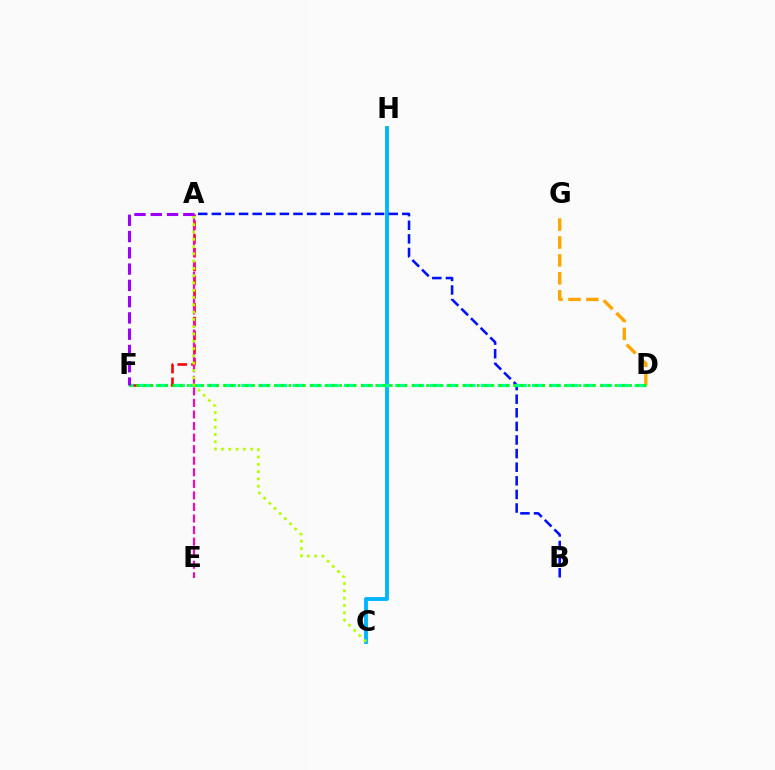{('C', 'H'): [{'color': '#00b5ff', 'line_style': 'solid', 'thickness': 2.8}], ('A', 'F'): [{'color': '#ff0000', 'line_style': 'dashed', 'thickness': 1.87}, {'color': '#9b00ff', 'line_style': 'dashed', 'thickness': 2.21}], ('A', 'B'): [{'color': '#0010ff', 'line_style': 'dashed', 'thickness': 1.85}], ('D', 'F'): [{'color': '#00ff9d', 'line_style': 'dashed', 'thickness': 2.32}, {'color': '#08ff00', 'line_style': 'dotted', 'thickness': 1.97}], ('A', 'E'): [{'color': '#ff00bd', 'line_style': 'dashed', 'thickness': 1.57}], ('D', 'G'): [{'color': '#ffa500', 'line_style': 'dashed', 'thickness': 2.44}], ('A', 'C'): [{'color': '#b3ff00', 'line_style': 'dotted', 'thickness': 1.98}]}